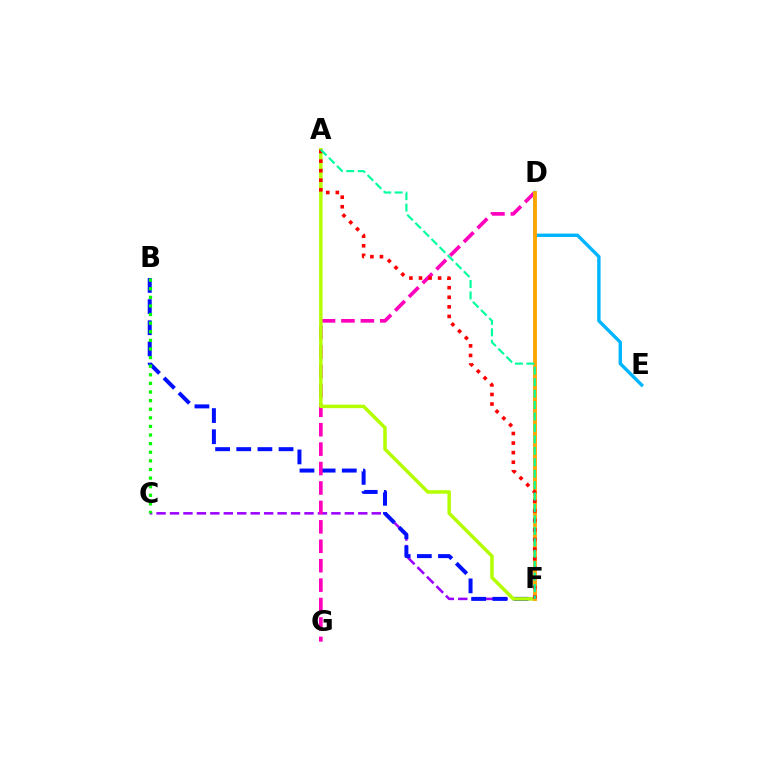{('C', 'F'): [{'color': '#9b00ff', 'line_style': 'dashed', 'thickness': 1.83}], ('B', 'F'): [{'color': '#0010ff', 'line_style': 'dashed', 'thickness': 2.87}], ('D', 'G'): [{'color': '#ff00bd', 'line_style': 'dashed', 'thickness': 2.64}], ('D', 'E'): [{'color': '#00b5ff', 'line_style': 'solid', 'thickness': 2.43}], ('A', 'F'): [{'color': '#b3ff00', 'line_style': 'solid', 'thickness': 2.51}, {'color': '#ff0000', 'line_style': 'dotted', 'thickness': 2.6}, {'color': '#00ff9d', 'line_style': 'dashed', 'thickness': 1.55}], ('D', 'F'): [{'color': '#ffa500', 'line_style': 'solid', 'thickness': 2.76}], ('B', 'C'): [{'color': '#08ff00', 'line_style': 'dotted', 'thickness': 2.34}]}